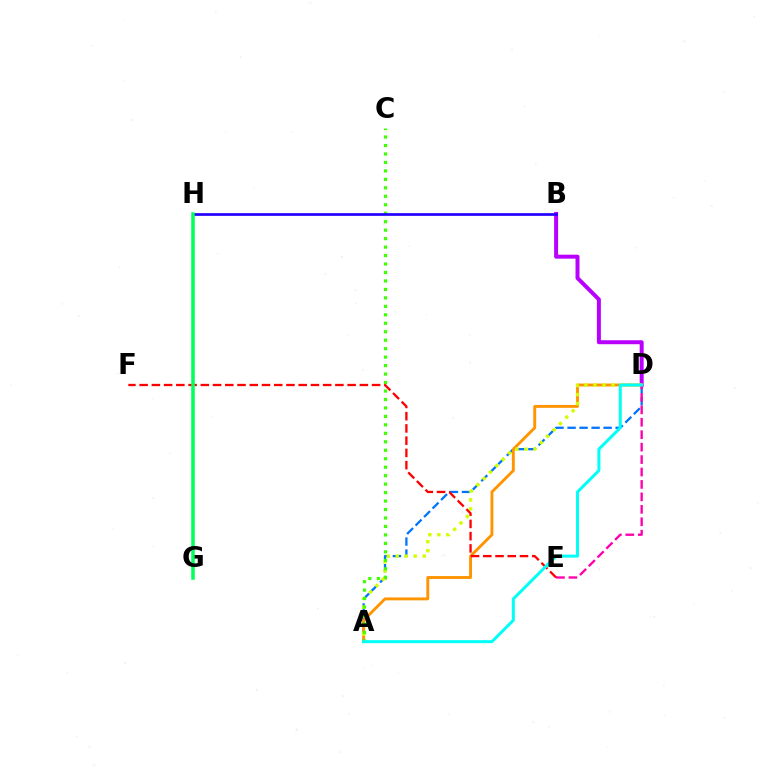{('A', 'D'): [{'color': '#0074ff', 'line_style': 'dashed', 'thickness': 1.63}, {'color': '#ff9400', 'line_style': 'solid', 'thickness': 2.08}, {'color': '#d1ff00', 'line_style': 'dotted', 'thickness': 2.45}, {'color': '#00fff6', 'line_style': 'solid', 'thickness': 2.16}], ('B', 'D'): [{'color': '#b900ff', 'line_style': 'solid', 'thickness': 2.86}], ('D', 'E'): [{'color': '#ff00ac', 'line_style': 'dashed', 'thickness': 1.69}], ('A', 'C'): [{'color': '#3dff00', 'line_style': 'dotted', 'thickness': 2.3}], ('B', 'H'): [{'color': '#2500ff', 'line_style': 'solid', 'thickness': 1.94}], ('E', 'F'): [{'color': '#ff0000', 'line_style': 'dashed', 'thickness': 1.66}], ('G', 'H'): [{'color': '#00ff5c', 'line_style': 'solid', 'thickness': 2.53}]}